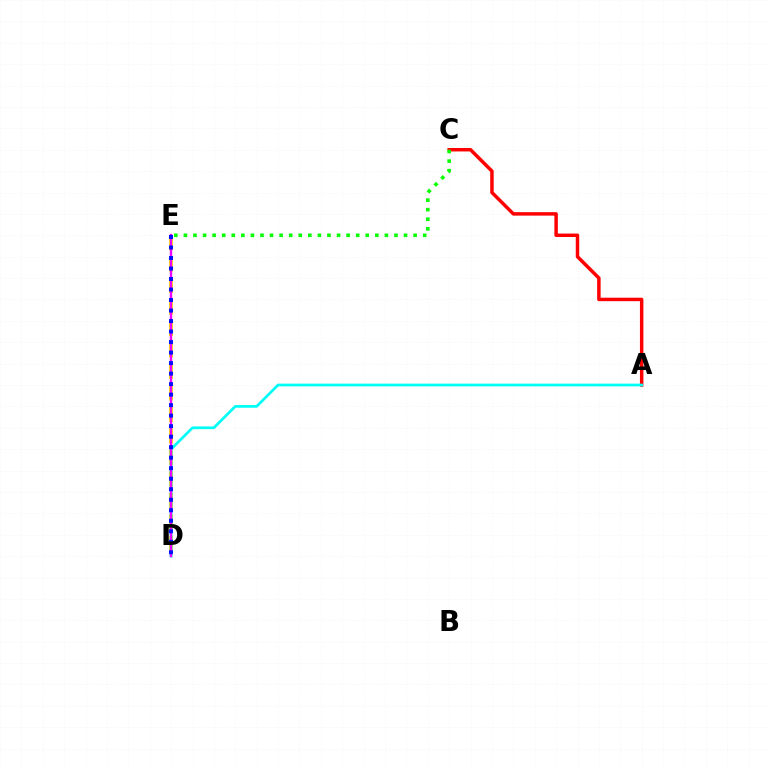{('D', 'E'): [{'color': '#fcf500', 'line_style': 'dashed', 'thickness': 2.92}, {'color': '#ee00ff', 'line_style': 'solid', 'thickness': 1.71}, {'color': '#0010ff', 'line_style': 'dotted', 'thickness': 2.86}], ('A', 'C'): [{'color': '#ff0000', 'line_style': 'solid', 'thickness': 2.5}], ('A', 'D'): [{'color': '#00fff6', 'line_style': 'solid', 'thickness': 1.96}], ('C', 'E'): [{'color': '#08ff00', 'line_style': 'dotted', 'thickness': 2.6}]}